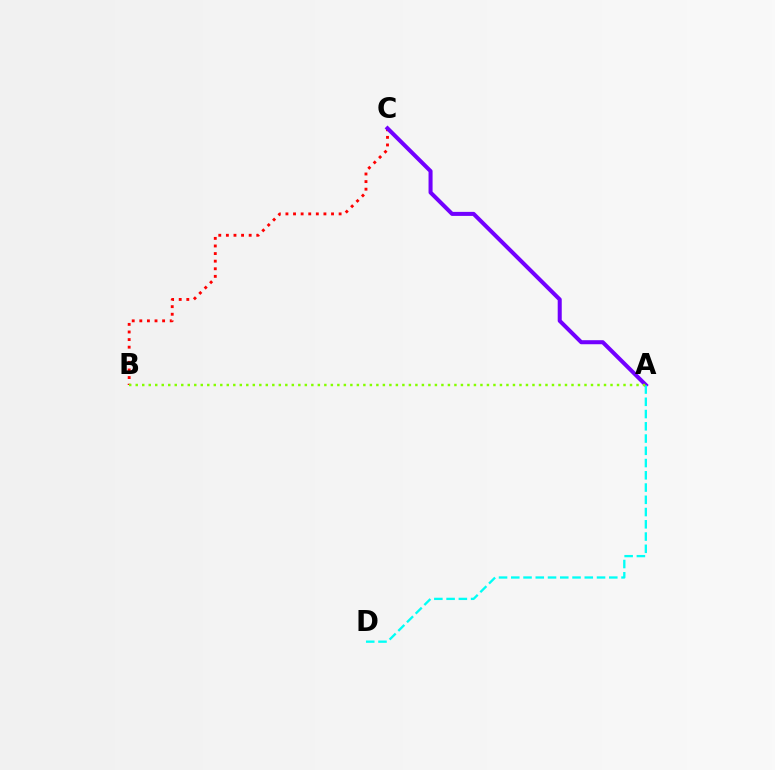{('B', 'C'): [{'color': '#ff0000', 'line_style': 'dotted', 'thickness': 2.06}], ('A', 'C'): [{'color': '#7200ff', 'line_style': 'solid', 'thickness': 2.91}], ('A', 'D'): [{'color': '#00fff6', 'line_style': 'dashed', 'thickness': 1.66}], ('A', 'B'): [{'color': '#84ff00', 'line_style': 'dotted', 'thickness': 1.77}]}